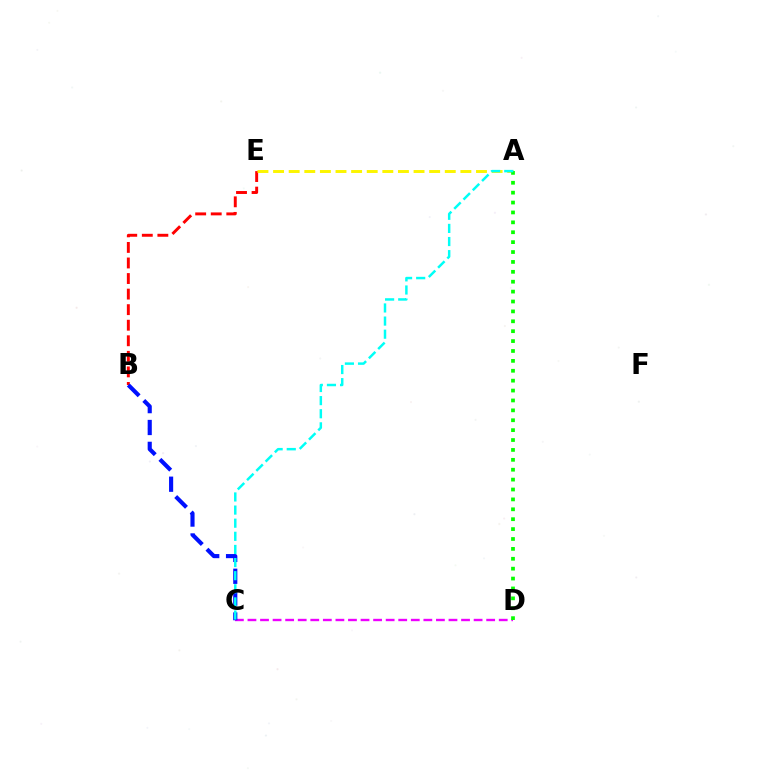{('C', 'D'): [{'color': '#ee00ff', 'line_style': 'dashed', 'thickness': 1.71}], ('B', 'E'): [{'color': '#ff0000', 'line_style': 'dashed', 'thickness': 2.11}], ('A', 'E'): [{'color': '#fcf500', 'line_style': 'dashed', 'thickness': 2.12}], ('B', 'C'): [{'color': '#0010ff', 'line_style': 'dashed', 'thickness': 2.97}], ('A', 'D'): [{'color': '#08ff00', 'line_style': 'dotted', 'thickness': 2.69}], ('A', 'C'): [{'color': '#00fff6', 'line_style': 'dashed', 'thickness': 1.78}]}